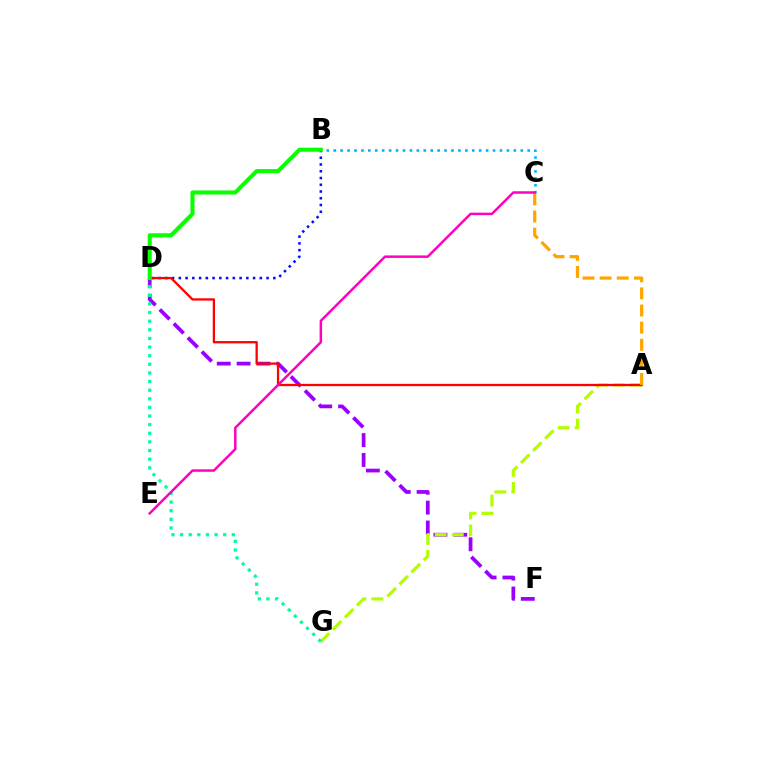{('D', 'F'): [{'color': '#9b00ff', 'line_style': 'dashed', 'thickness': 2.7}], ('B', 'D'): [{'color': '#0010ff', 'line_style': 'dotted', 'thickness': 1.83}, {'color': '#08ff00', 'line_style': 'solid', 'thickness': 2.92}], ('B', 'C'): [{'color': '#00b5ff', 'line_style': 'dotted', 'thickness': 1.88}], ('A', 'G'): [{'color': '#b3ff00', 'line_style': 'dashed', 'thickness': 2.32}], ('A', 'D'): [{'color': '#ff0000', 'line_style': 'solid', 'thickness': 1.65}], ('D', 'G'): [{'color': '#00ff9d', 'line_style': 'dotted', 'thickness': 2.34}], ('A', 'C'): [{'color': '#ffa500', 'line_style': 'dashed', 'thickness': 2.33}], ('C', 'E'): [{'color': '#ff00bd', 'line_style': 'solid', 'thickness': 1.78}]}